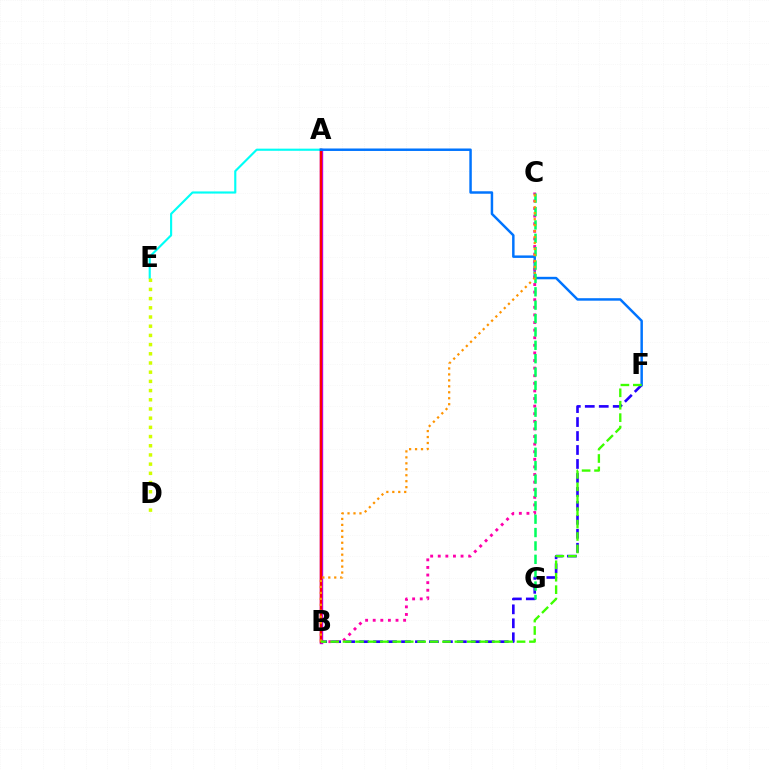{('A', 'B'): [{'color': '#b900ff', 'line_style': 'solid', 'thickness': 2.45}, {'color': '#ff0000', 'line_style': 'solid', 'thickness': 1.78}], ('A', 'E'): [{'color': '#00fff6', 'line_style': 'solid', 'thickness': 1.54}], ('B', 'F'): [{'color': '#2500ff', 'line_style': 'dashed', 'thickness': 1.9}, {'color': '#3dff00', 'line_style': 'dashed', 'thickness': 1.69}], ('A', 'F'): [{'color': '#0074ff', 'line_style': 'solid', 'thickness': 1.78}], ('B', 'C'): [{'color': '#ff00ac', 'line_style': 'dotted', 'thickness': 2.06}, {'color': '#ff9400', 'line_style': 'dotted', 'thickness': 1.62}], ('C', 'G'): [{'color': '#00ff5c', 'line_style': 'dashed', 'thickness': 1.82}], ('D', 'E'): [{'color': '#d1ff00', 'line_style': 'dotted', 'thickness': 2.5}]}